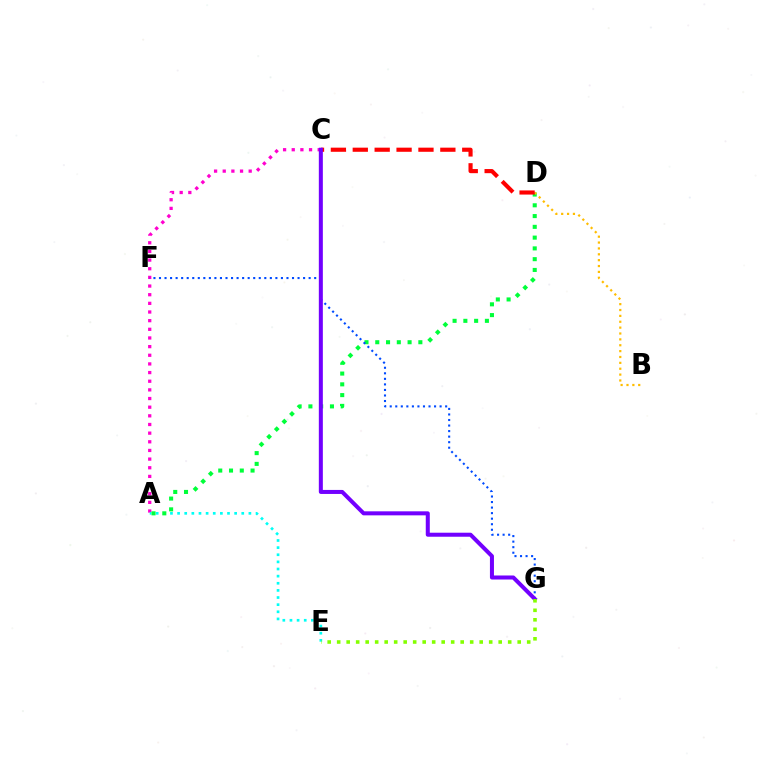{('A', 'C'): [{'color': '#ff00cf', 'line_style': 'dotted', 'thickness': 2.35}], ('A', 'E'): [{'color': '#00fff6', 'line_style': 'dotted', 'thickness': 1.94}], ('A', 'D'): [{'color': '#00ff39', 'line_style': 'dotted', 'thickness': 2.93}], ('F', 'G'): [{'color': '#004bff', 'line_style': 'dotted', 'thickness': 1.51}], ('B', 'D'): [{'color': '#ffbd00', 'line_style': 'dotted', 'thickness': 1.6}], ('C', 'D'): [{'color': '#ff0000', 'line_style': 'dashed', 'thickness': 2.97}], ('C', 'G'): [{'color': '#7200ff', 'line_style': 'solid', 'thickness': 2.9}], ('E', 'G'): [{'color': '#84ff00', 'line_style': 'dotted', 'thickness': 2.58}]}